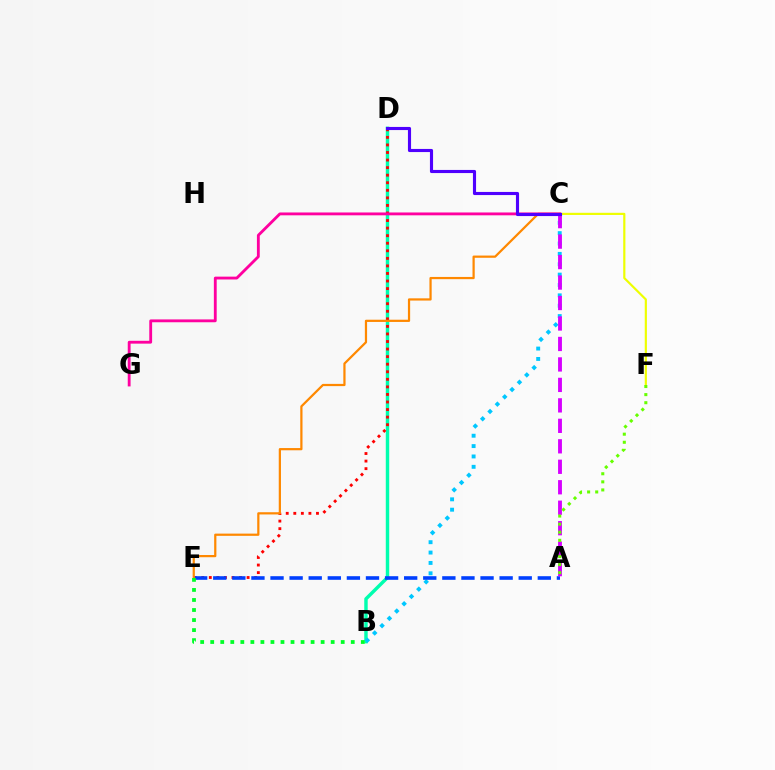{('B', 'D'): [{'color': '#00ffaf', 'line_style': 'solid', 'thickness': 2.47}], ('D', 'E'): [{'color': '#ff0000', 'line_style': 'dotted', 'thickness': 2.05}], ('C', 'F'): [{'color': '#eeff00', 'line_style': 'solid', 'thickness': 1.56}], ('B', 'C'): [{'color': '#00c7ff', 'line_style': 'dotted', 'thickness': 2.82}], ('A', 'E'): [{'color': '#003fff', 'line_style': 'dashed', 'thickness': 2.59}], ('C', 'E'): [{'color': '#ff8800', 'line_style': 'solid', 'thickness': 1.6}], ('B', 'E'): [{'color': '#00ff27', 'line_style': 'dotted', 'thickness': 2.73}], ('C', 'G'): [{'color': '#ff00a0', 'line_style': 'solid', 'thickness': 2.04}], ('A', 'C'): [{'color': '#d600ff', 'line_style': 'dashed', 'thickness': 2.78}], ('A', 'F'): [{'color': '#66ff00', 'line_style': 'dotted', 'thickness': 2.2}], ('C', 'D'): [{'color': '#4f00ff', 'line_style': 'solid', 'thickness': 2.25}]}